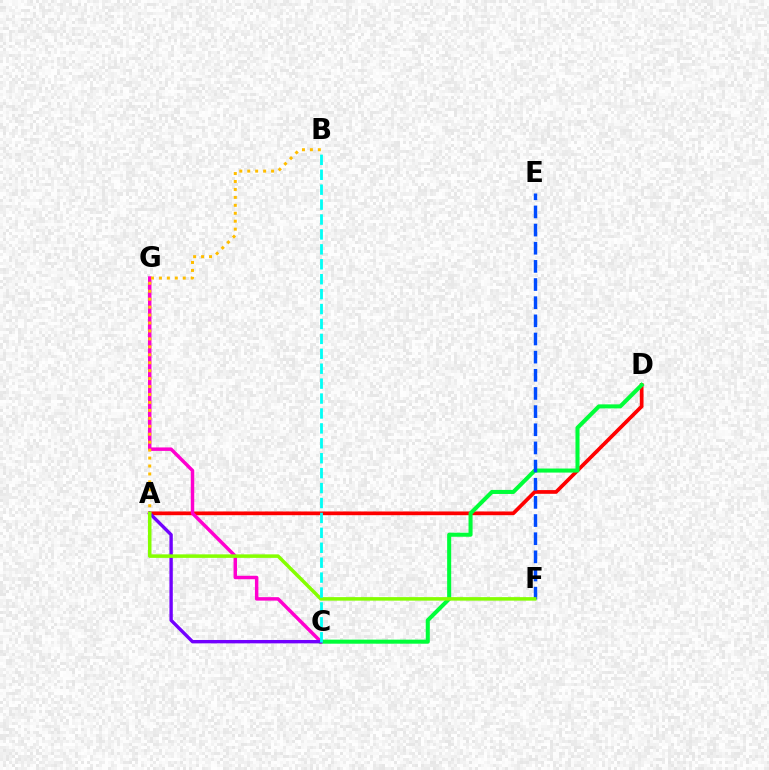{('A', 'D'): [{'color': '#ff0000', 'line_style': 'solid', 'thickness': 2.68}], ('C', 'D'): [{'color': '#00ff39', 'line_style': 'solid', 'thickness': 2.91}], ('E', 'F'): [{'color': '#004bff', 'line_style': 'dashed', 'thickness': 2.47}], ('C', 'G'): [{'color': '#ff00cf', 'line_style': 'solid', 'thickness': 2.5}], ('A', 'C'): [{'color': '#7200ff', 'line_style': 'solid', 'thickness': 2.42}], ('A', 'B'): [{'color': '#ffbd00', 'line_style': 'dotted', 'thickness': 2.16}], ('A', 'F'): [{'color': '#84ff00', 'line_style': 'solid', 'thickness': 2.53}], ('B', 'C'): [{'color': '#00fff6', 'line_style': 'dashed', 'thickness': 2.03}]}